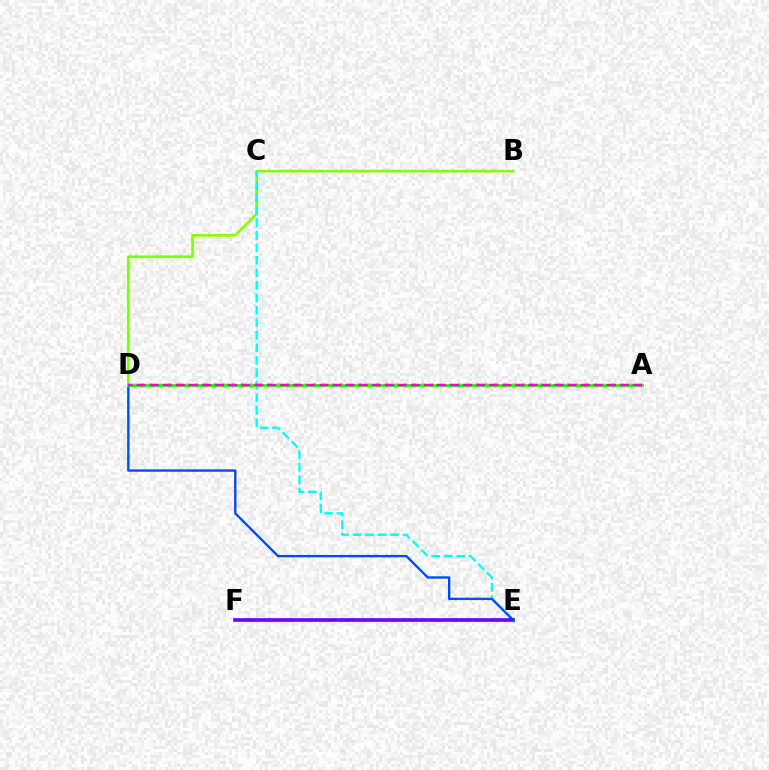{('B', 'D'): [{'color': '#84ff00', 'line_style': 'solid', 'thickness': 1.88}], ('A', 'D'): [{'color': '#ff0000', 'line_style': 'dotted', 'thickness': 2.46}, {'color': '#ffbd00', 'line_style': 'solid', 'thickness': 2.15}, {'color': '#00ff39', 'line_style': 'solid', 'thickness': 1.83}, {'color': '#ff00cf', 'line_style': 'dashed', 'thickness': 1.77}], ('C', 'E'): [{'color': '#00fff6', 'line_style': 'dashed', 'thickness': 1.7}], ('E', 'F'): [{'color': '#7200ff', 'line_style': 'solid', 'thickness': 2.63}], ('D', 'E'): [{'color': '#004bff', 'line_style': 'solid', 'thickness': 1.71}]}